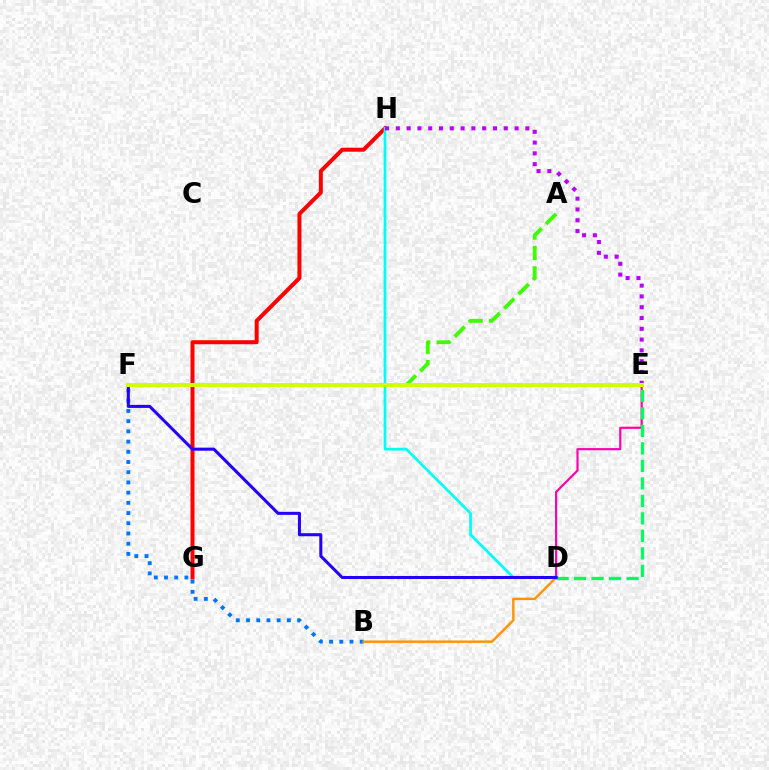{('D', 'E'): [{'color': '#ff00ac', 'line_style': 'solid', 'thickness': 1.57}, {'color': '#00ff5c', 'line_style': 'dashed', 'thickness': 2.38}], ('G', 'H'): [{'color': '#ff0000', 'line_style': 'solid', 'thickness': 2.88}], ('D', 'H'): [{'color': '#00fff6', 'line_style': 'solid', 'thickness': 1.97}], ('E', 'H'): [{'color': '#b900ff', 'line_style': 'dotted', 'thickness': 2.93}], ('B', 'F'): [{'color': '#0074ff', 'line_style': 'dotted', 'thickness': 2.77}], ('A', 'F'): [{'color': '#3dff00', 'line_style': 'dashed', 'thickness': 2.77}], ('B', 'D'): [{'color': '#ff9400', 'line_style': 'solid', 'thickness': 1.74}], ('D', 'F'): [{'color': '#2500ff', 'line_style': 'solid', 'thickness': 2.19}], ('E', 'F'): [{'color': '#d1ff00', 'line_style': 'solid', 'thickness': 2.92}]}